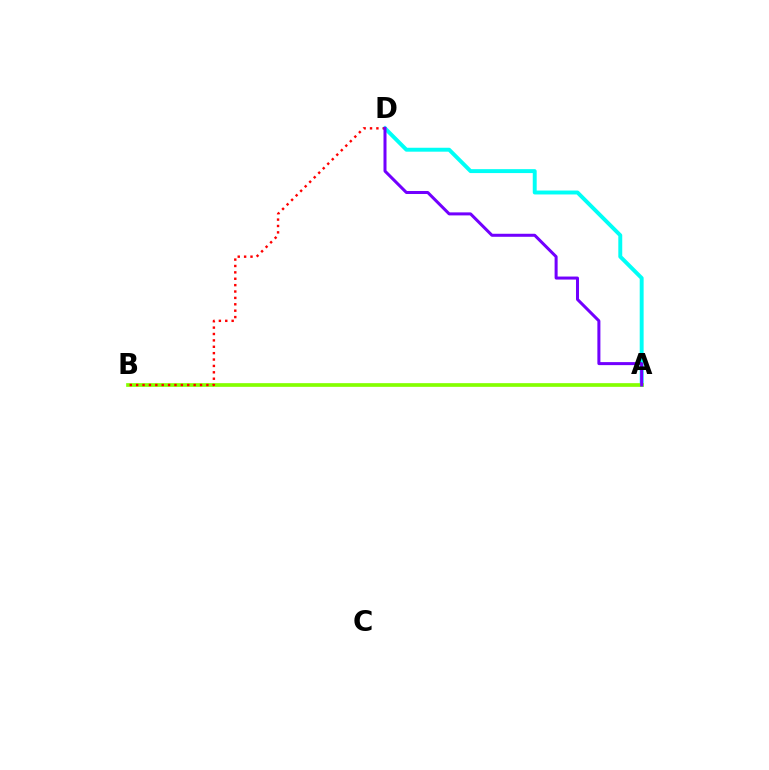{('A', 'D'): [{'color': '#00fff6', 'line_style': 'solid', 'thickness': 2.83}, {'color': '#7200ff', 'line_style': 'solid', 'thickness': 2.17}], ('A', 'B'): [{'color': '#84ff00', 'line_style': 'solid', 'thickness': 2.65}], ('B', 'D'): [{'color': '#ff0000', 'line_style': 'dotted', 'thickness': 1.74}]}